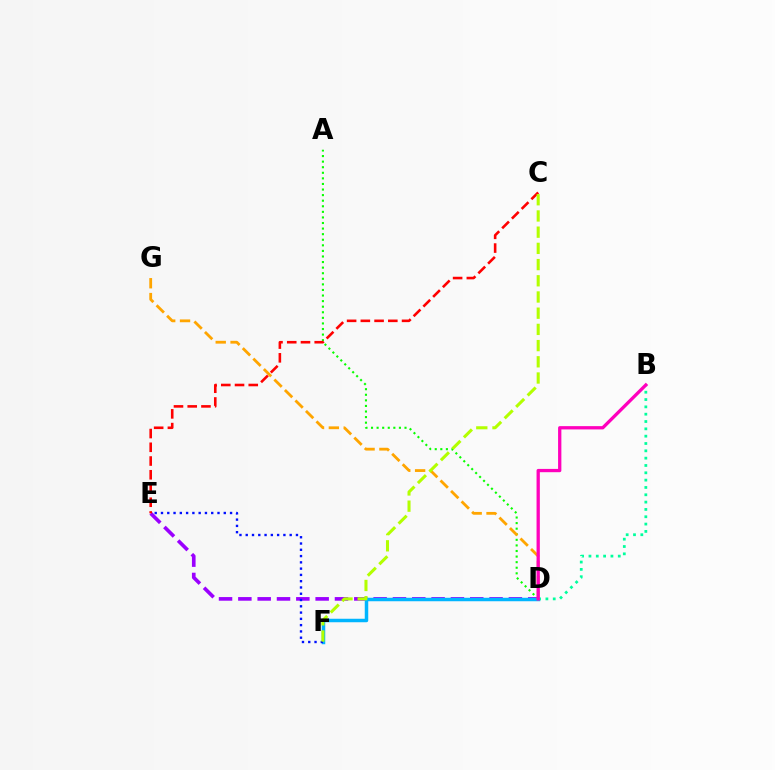{('A', 'D'): [{'color': '#08ff00', 'line_style': 'dotted', 'thickness': 1.52}], ('D', 'E'): [{'color': '#9b00ff', 'line_style': 'dashed', 'thickness': 2.63}], ('D', 'F'): [{'color': '#00b5ff', 'line_style': 'solid', 'thickness': 2.51}], ('E', 'F'): [{'color': '#0010ff', 'line_style': 'dotted', 'thickness': 1.71}], ('D', 'G'): [{'color': '#ffa500', 'line_style': 'dashed', 'thickness': 2.02}], ('C', 'E'): [{'color': '#ff0000', 'line_style': 'dashed', 'thickness': 1.87}], ('B', 'D'): [{'color': '#00ff9d', 'line_style': 'dotted', 'thickness': 1.99}, {'color': '#ff00bd', 'line_style': 'solid', 'thickness': 2.37}], ('C', 'F'): [{'color': '#b3ff00', 'line_style': 'dashed', 'thickness': 2.2}]}